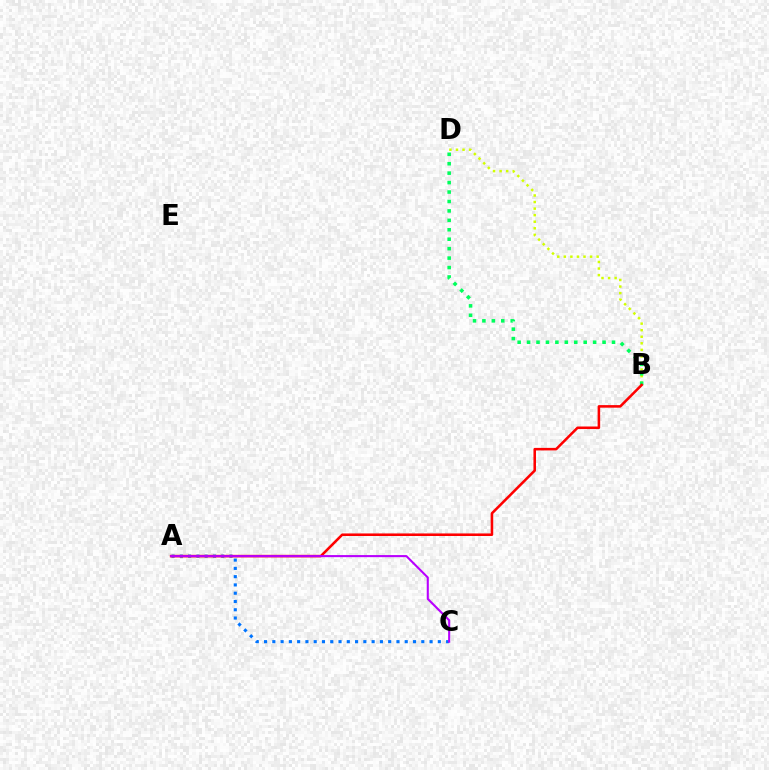{('B', 'D'): [{'color': '#d1ff00', 'line_style': 'dotted', 'thickness': 1.78}, {'color': '#00ff5c', 'line_style': 'dotted', 'thickness': 2.56}], ('A', 'C'): [{'color': '#0074ff', 'line_style': 'dotted', 'thickness': 2.25}, {'color': '#b900ff', 'line_style': 'solid', 'thickness': 1.5}], ('A', 'B'): [{'color': '#ff0000', 'line_style': 'solid', 'thickness': 1.84}]}